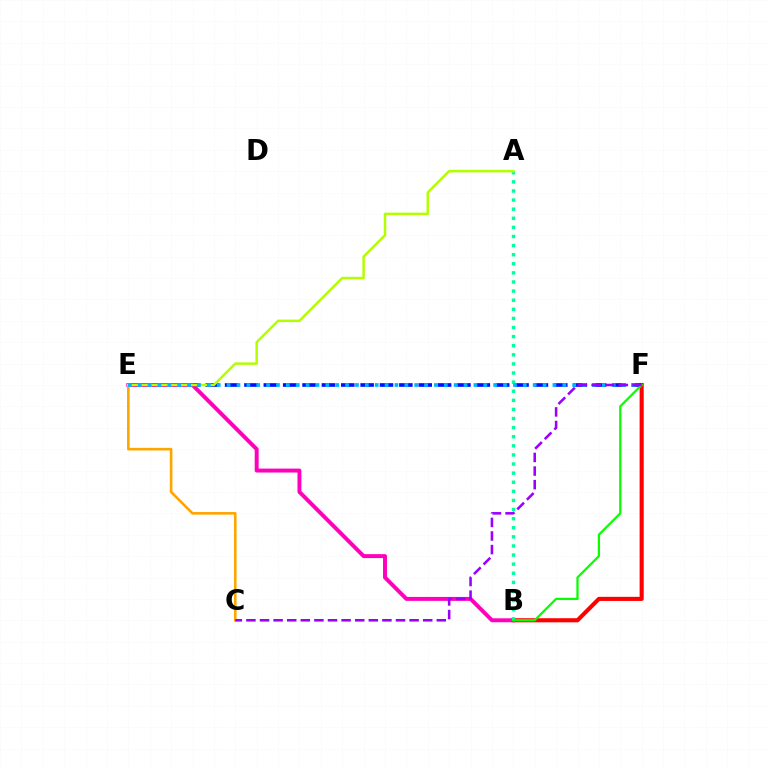{('B', 'F'): [{'color': '#ff0000', 'line_style': 'solid', 'thickness': 2.95}, {'color': '#08ff00', 'line_style': 'solid', 'thickness': 1.63}], ('E', 'F'): [{'color': '#0010ff', 'line_style': 'dashed', 'thickness': 2.63}, {'color': '#00b5ff', 'line_style': 'dotted', 'thickness': 2.68}], ('B', 'E'): [{'color': '#ff00bd', 'line_style': 'solid', 'thickness': 2.84}], ('C', 'E'): [{'color': '#ffa500', 'line_style': 'solid', 'thickness': 1.88}], ('A', 'B'): [{'color': '#00ff9d', 'line_style': 'dotted', 'thickness': 2.47}], ('A', 'E'): [{'color': '#b3ff00', 'line_style': 'solid', 'thickness': 1.8}], ('C', 'F'): [{'color': '#9b00ff', 'line_style': 'dashed', 'thickness': 1.85}]}